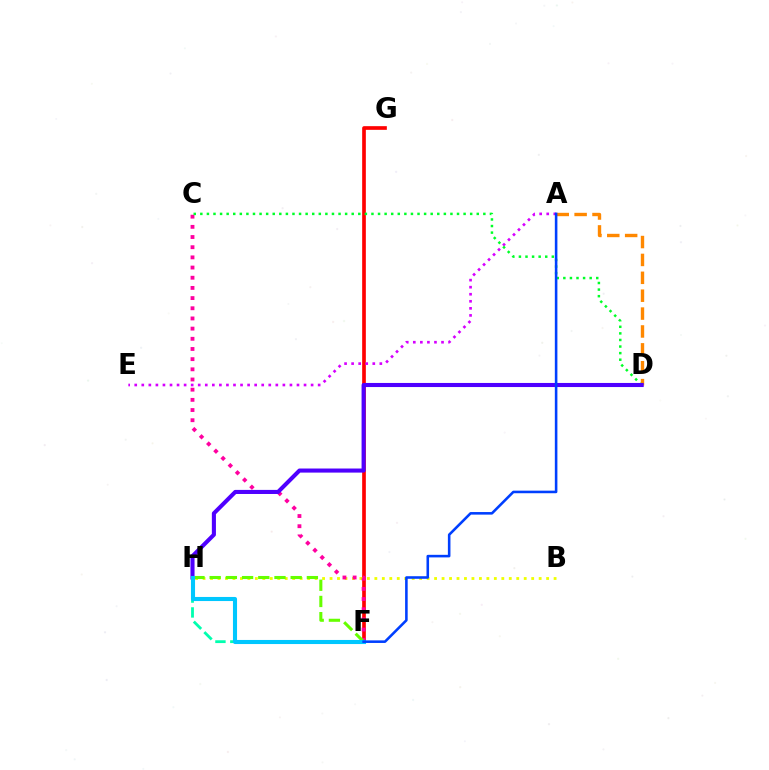{('F', 'G'): [{'color': '#ff0000', 'line_style': 'solid', 'thickness': 2.65}], ('B', 'H'): [{'color': '#eeff00', 'line_style': 'dotted', 'thickness': 2.03}], ('A', 'E'): [{'color': '#d600ff', 'line_style': 'dotted', 'thickness': 1.92}], ('C', 'F'): [{'color': '#ff00a0', 'line_style': 'dotted', 'thickness': 2.76}], ('F', 'H'): [{'color': '#66ff00', 'line_style': 'dashed', 'thickness': 2.2}, {'color': '#00ffaf', 'line_style': 'dashed', 'thickness': 2.02}, {'color': '#00c7ff', 'line_style': 'solid', 'thickness': 2.94}], ('A', 'D'): [{'color': '#ff8800', 'line_style': 'dashed', 'thickness': 2.43}], ('C', 'D'): [{'color': '#00ff27', 'line_style': 'dotted', 'thickness': 1.79}], ('D', 'H'): [{'color': '#4f00ff', 'line_style': 'solid', 'thickness': 2.94}], ('A', 'F'): [{'color': '#003fff', 'line_style': 'solid', 'thickness': 1.85}]}